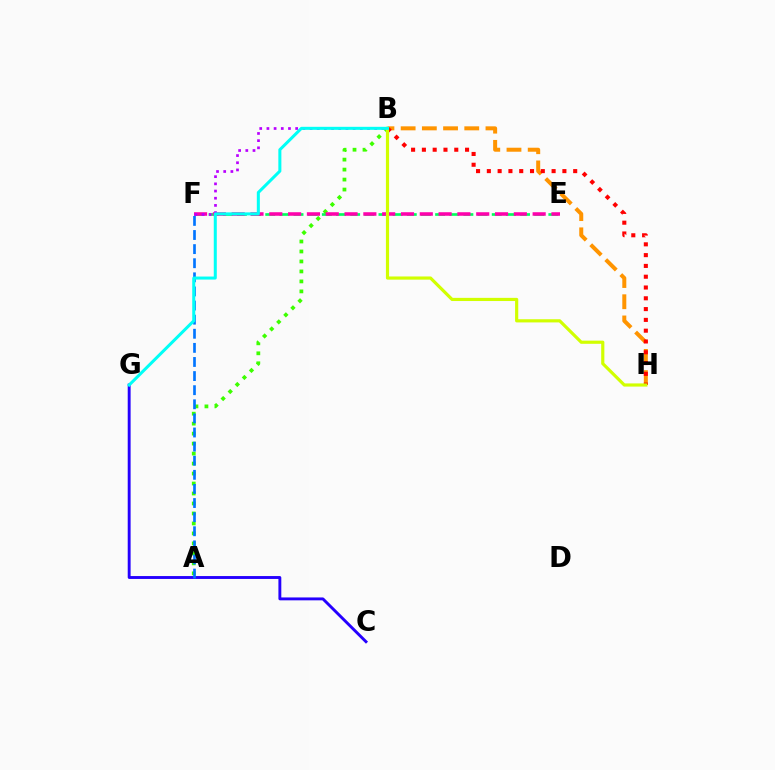{('B', 'H'): [{'color': '#ff9400', 'line_style': 'dashed', 'thickness': 2.88}, {'color': '#ff0000', 'line_style': 'dotted', 'thickness': 2.93}, {'color': '#d1ff00', 'line_style': 'solid', 'thickness': 2.28}], ('E', 'F'): [{'color': '#00ff5c', 'line_style': 'dashed', 'thickness': 1.92}, {'color': '#ff00ac', 'line_style': 'dashed', 'thickness': 2.56}], ('C', 'G'): [{'color': '#2500ff', 'line_style': 'solid', 'thickness': 2.08}], ('A', 'B'): [{'color': '#3dff00', 'line_style': 'dotted', 'thickness': 2.71}], ('B', 'F'): [{'color': '#b900ff', 'line_style': 'dotted', 'thickness': 1.95}], ('A', 'F'): [{'color': '#0074ff', 'line_style': 'dashed', 'thickness': 1.92}], ('B', 'G'): [{'color': '#00fff6', 'line_style': 'solid', 'thickness': 2.18}]}